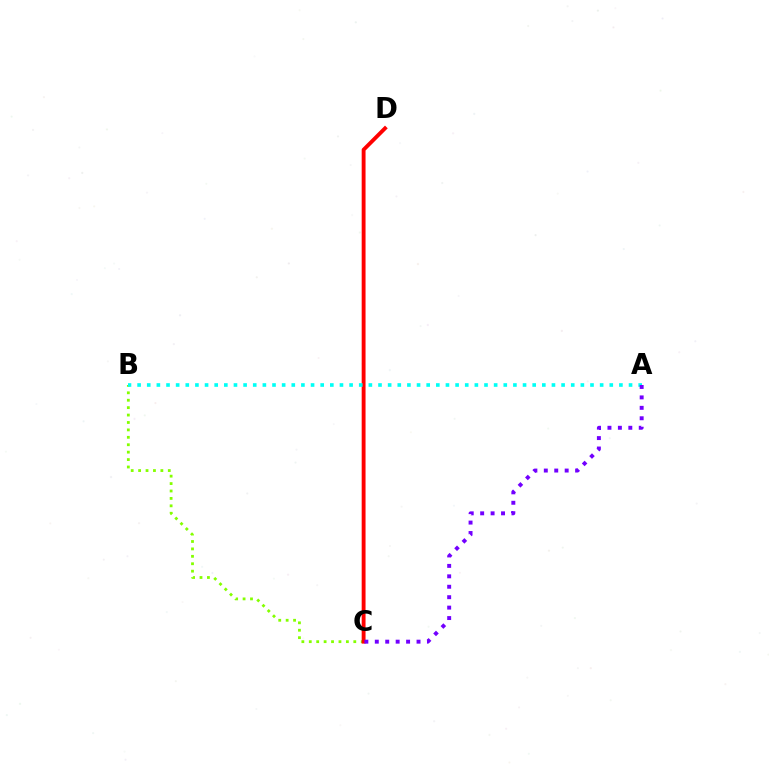{('B', 'C'): [{'color': '#84ff00', 'line_style': 'dotted', 'thickness': 2.02}], ('C', 'D'): [{'color': '#ff0000', 'line_style': 'solid', 'thickness': 2.78}], ('A', 'B'): [{'color': '#00fff6', 'line_style': 'dotted', 'thickness': 2.62}], ('A', 'C'): [{'color': '#7200ff', 'line_style': 'dotted', 'thickness': 2.83}]}